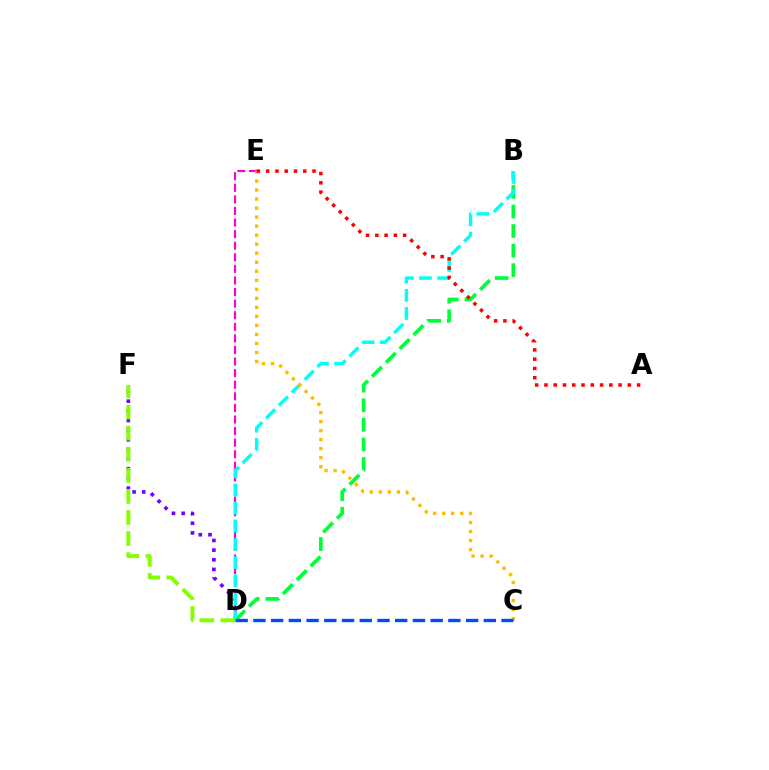{('D', 'E'): [{'color': '#ff00cf', 'line_style': 'dashed', 'thickness': 1.57}], ('D', 'F'): [{'color': '#7200ff', 'line_style': 'dotted', 'thickness': 2.62}, {'color': '#84ff00', 'line_style': 'dashed', 'thickness': 2.87}], ('B', 'D'): [{'color': '#00ff39', 'line_style': 'dashed', 'thickness': 2.66}, {'color': '#00fff6', 'line_style': 'dashed', 'thickness': 2.47}], ('C', 'E'): [{'color': '#ffbd00', 'line_style': 'dotted', 'thickness': 2.45}], ('A', 'E'): [{'color': '#ff0000', 'line_style': 'dotted', 'thickness': 2.52}], ('C', 'D'): [{'color': '#004bff', 'line_style': 'dashed', 'thickness': 2.41}]}